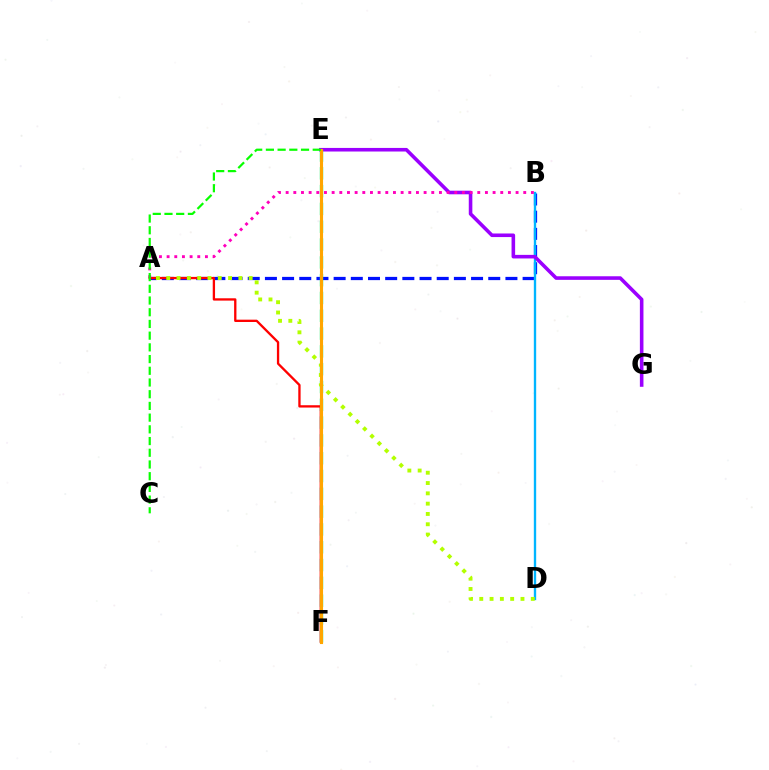{('A', 'B'): [{'color': '#0010ff', 'line_style': 'dashed', 'thickness': 2.33}, {'color': '#ff00bd', 'line_style': 'dotted', 'thickness': 2.08}], ('B', 'D'): [{'color': '#00b5ff', 'line_style': 'solid', 'thickness': 1.69}], ('E', 'G'): [{'color': '#9b00ff', 'line_style': 'solid', 'thickness': 2.58}], ('E', 'F'): [{'color': '#00ff9d', 'line_style': 'dashed', 'thickness': 2.42}, {'color': '#ffa500', 'line_style': 'solid', 'thickness': 2.24}], ('A', 'F'): [{'color': '#ff0000', 'line_style': 'solid', 'thickness': 1.67}], ('A', 'D'): [{'color': '#b3ff00', 'line_style': 'dotted', 'thickness': 2.8}], ('C', 'E'): [{'color': '#08ff00', 'line_style': 'dashed', 'thickness': 1.59}]}